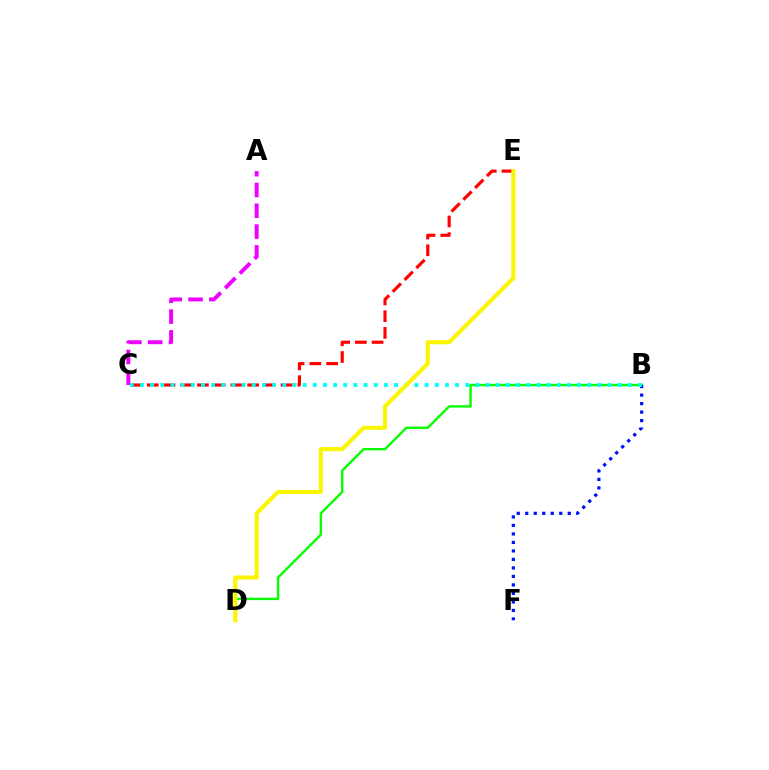{('B', 'D'): [{'color': '#08ff00', 'line_style': 'solid', 'thickness': 1.74}], ('B', 'F'): [{'color': '#0010ff', 'line_style': 'dotted', 'thickness': 2.31}], ('C', 'E'): [{'color': '#ff0000', 'line_style': 'dashed', 'thickness': 2.27}], ('A', 'C'): [{'color': '#ee00ff', 'line_style': 'dashed', 'thickness': 2.82}], ('B', 'C'): [{'color': '#00fff6', 'line_style': 'dotted', 'thickness': 2.76}], ('D', 'E'): [{'color': '#fcf500', 'line_style': 'solid', 'thickness': 2.95}]}